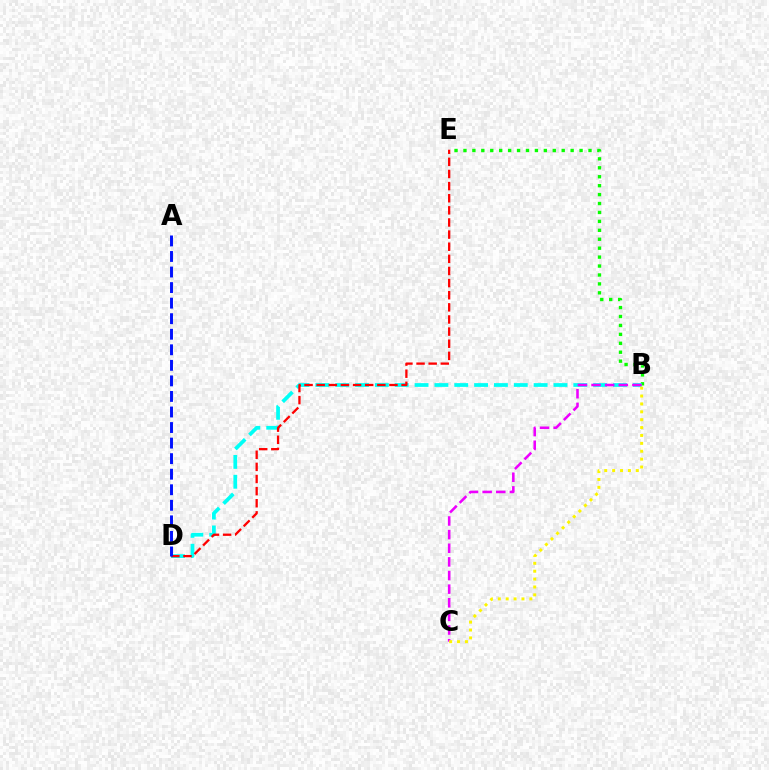{('B', 'E'): [{'color': '#08ff00', 'line_style': 'dotted', 'thickness': 2.43}], ('B', 'D'): [{'color': '#00fff6', 'line_style': 'dashed', 'thickness': 2.7}], ('B', 'C'): [{'color': '#ee00ff', 'line_style': 'dashed', 'thickness': 1.85}, {'color': '#fcf500', 'line_style': 'dotted', 'thickness': 2.14}], ('D', 'E'): [{'color': '#ff0000', 'line_style': 'dashed', 'thickness': 1.65}], ('A', 'D'): [{'color': '#0010ff', 'line_style': 'dashed', 'thickness': 2.11}]}